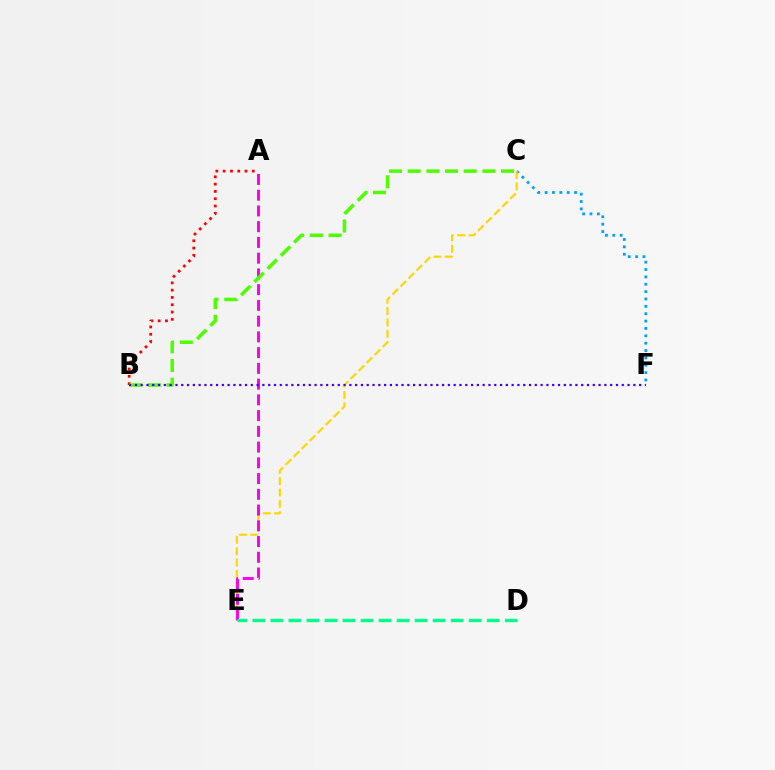{('C', 'F'): [{'color': '#009eff', 'line_style': 'dotted', 'thickness': 2.0}], ('C', 'E'): [{'color': '#ffd500', 'line_style': 'dashed', 'thickness': 1.54}], ('A', 'E'): [{'color': '#ff00ed', 'line_style': 'dashed', 'thickness': 2.14}], ('A', 'B'): [{'color': '#ff0000', 'line_style': 'dotted', 'thickness': 1.98}], ('B', 'C'): [{'color': '#4fff00', 'line_style': 'dashed', 'thickness': 2.54}], ('B', 'F'): [{'color': '#3700ff', 'line_style': 'dotted', 'thickness': 1.57}], ('D', 'E'): [{'color': '#00ff86', 'line_style': 'dashed', 'thickness': 2.45}]}